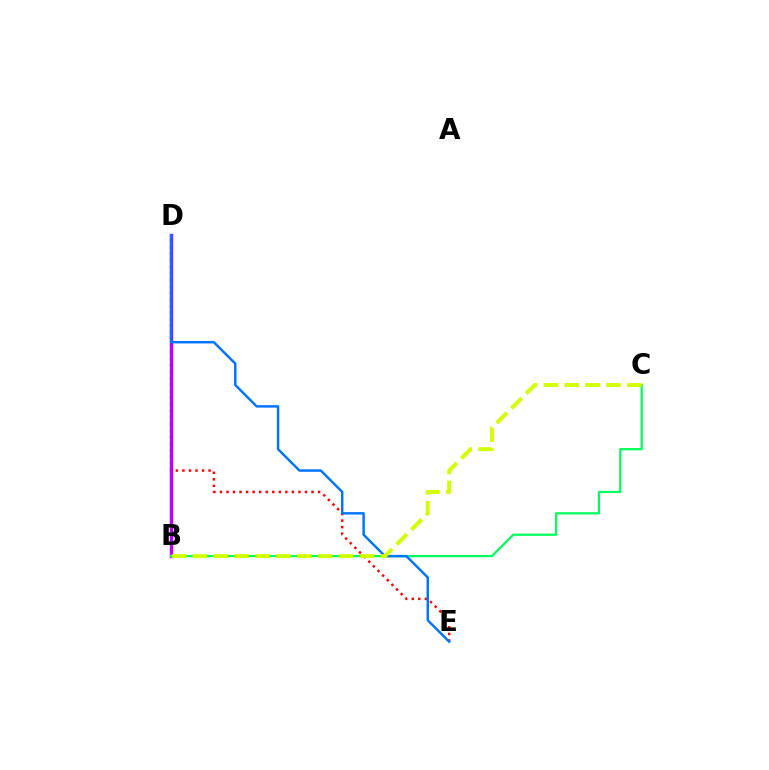{('D', 'E'): [{'color': '#ff0000', 'line_style': 'dotted', 'thickness': 1.78}, {'color': '#0074ff', 'line_style': 'solid', 'thickness': 1.76}], ('B', 'D'): [{'color': '#b900ff', 'line_style': 'solid', 'thickness': 2.47}], ('B', 'C'): [{'color': '#00ff5c', 'line_style': 'solid', 'thickness': 1.6}, {'color': '#d1ff00', 'line_style': 'dashed', 'thickness': 2.84}]}